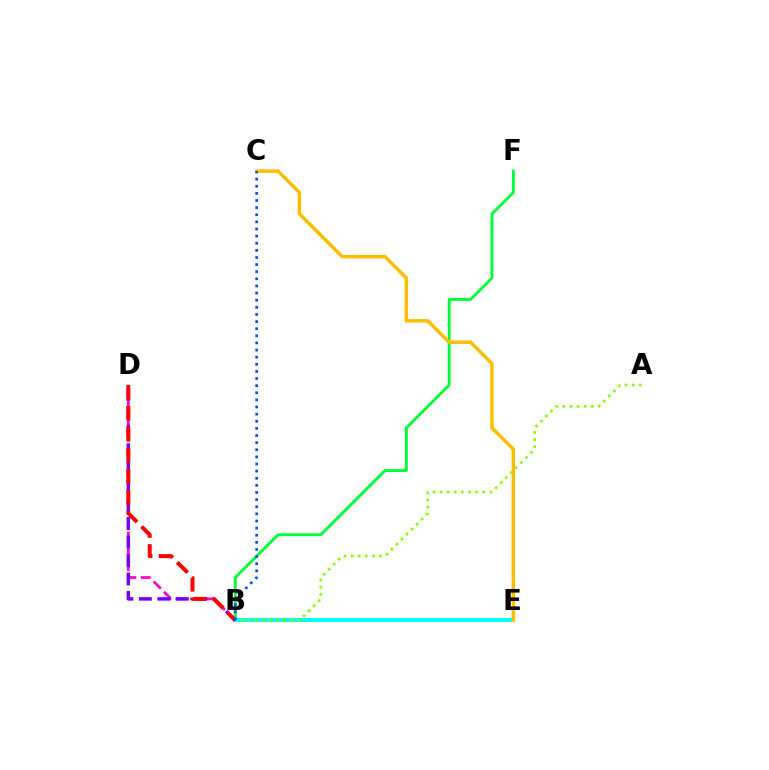{('B', 'F'): [{'color': '#00ff39', 'line_style': 'solid', 'thickness': 2.07}], ('B', 'E'): [{'color': '#00fff6', 'line_style': 'solid', 'thickness': 2.89}], ('C', 'E'): [{'color': '#ffbd00', 'line_style': 'solid', 'thickness': 2.5}], ('B', 'D'): [{'color': '#ff00cf', 'line_style': 'dashed', 'thickness': 1.98}, {'color': '#7200ff', 'line_style': 'dashed', 'thickness': 2.51}, {'color': '#ff0000', 'line_style': 'dashed', 'thickness': 2.85}], ('A', 'B'): [{'color': '#84ff00', 'line_style': 'dotted', 'thickness': 1.93}], ('B', 'C'): [{'color': '#004bff', 'line_style': 'dotted', 'thickness': 1.93}]}